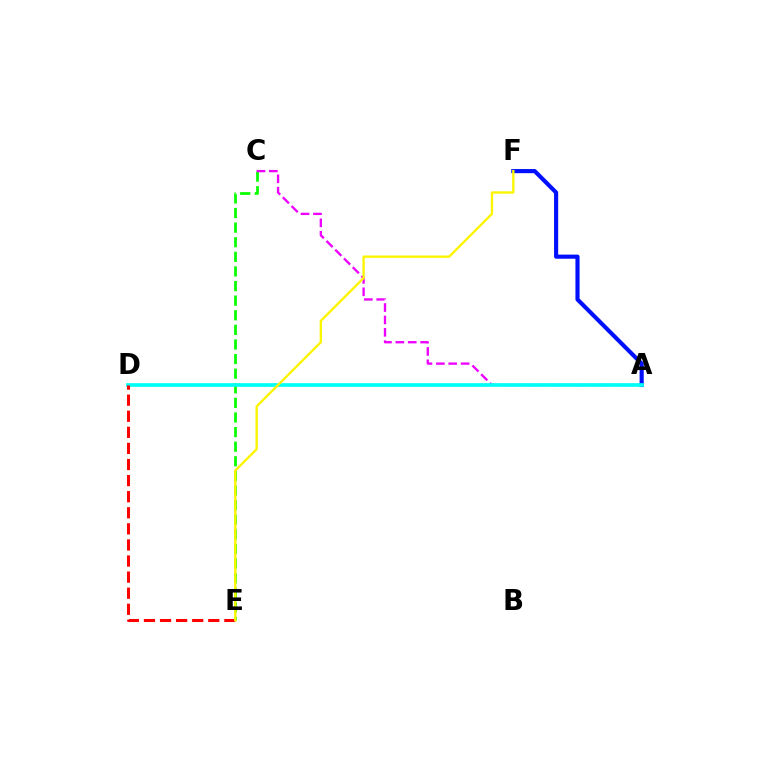{('A', 'F'): [{'color': '#0010ff', 'line_style': 'solid', 'thickness': 2.97}], ('C', 'E'): [{'color': '#08ff00', 'line_style': 'dashed', 'thickness': 1.98}], ('A', 'C'): [{'color': '#ee00ff', 'line_style': 'dashed', 'thickness': 1.68}], ('A', 'D'): [{'color': '#00fff6', 'line_style': 'solid', 'thickness': 2.65}], ('D', 'E'): [{'color': '#ff0000', 'line_style': 'dashed', 'thickness': 2.19}], ('E', 'F'): [{'color': '#fcf500', 'line_style': 'solid', 'thickness': 1.69}]}